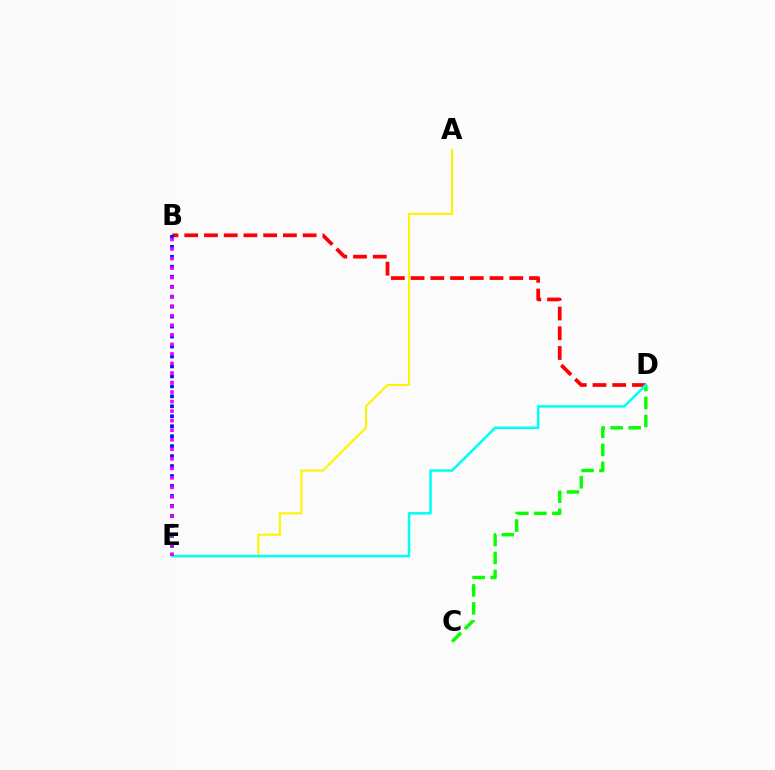{('A', 'E'): [{'color': '#fcf500', 'line_style': 'solid', 'thickness': 1.51}], ('B', 'D'): [{'color': '#ff0000', 'line_style': 'dashed', 'thickness': 2.68}], ('B', 'E'): [{'color': '#0010ff', 'line_style': 'dotted', 'thickness': 2.71}, {'color': '#ee00ff', 'line_style': 'dotted', 'thickness': 2.59}], ('C', 'D'): [{'color': '#08ff00', 'line_style': 'dashed', 'thickness': 2.44}], ('D', 'E'): [{'color': '#00fff6', 'line_style': 'solid', 'thickness': 1.82}]}